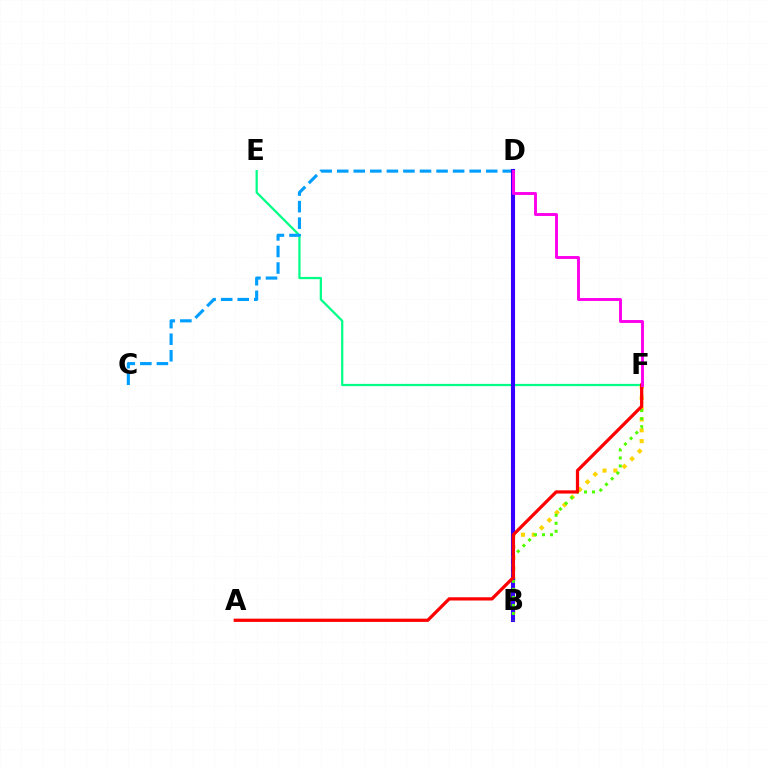{('E', 'F'): [{'color': '#00ff86', 'line_style': 'solid', 'thickness': 1.61}], ('B', 'F'): [{'color': '#ffd500', 'line_style': 'dotted', 'thickness': 2.94}, {'color': '#4fff00', 'line_style': 'dotted', 'thickness': 2.18}], ('C', 'D'): [{'color': '#009eff', 'line_style': 'dashed', 'thickness': 2.25}], ('B', 'D'): [{'color': '#3700ff', 'line_style': 'solid', 'thickness': 2.94}], ('A', 'F'): [{'color': '#ff0000', 'line_style': 'solid', 'thickness': 2.33}], ('D', 'F'): [{'color': '#ff00ed', 'line_style': 'solid', 'thickness': 2.1}]}